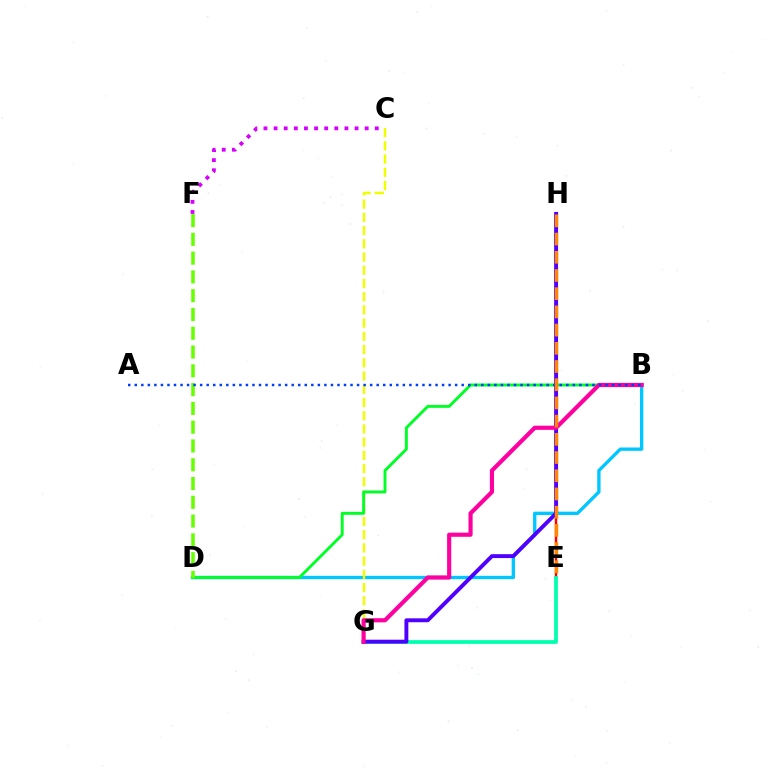{('B', 'D'): [{'color': '#00c7ff', 'line_style': 'solid', 'thickness': 2.4}, {'color': '#00ff27', 'line_style': 'solid', 'thickness': 2.1}], ('C', 'G'): [{'color': '#eeff00', 'line_style': 'dashed', 'thickness': 1.8}], ('E', 'H'): [{'color': '#ff0000', 'line_style': 'solid', 'thickness': 1.75}, {'color': '#ff8800', 'line_style': 'dashed', 'thickness': 2.47}], ('E', 'G'): [{'color': '#00ffaf', 'line_style': 'solid', 'thickness': 2.7}], ('D', 'F'): [{'color': '#66ff00', 'line_style': 'dashed', 'thickness': 2.55}], ('G', 'H'): [{'color': '#4f00ff', 'line_style': 'solid', 'thickness': 2.81}], ('B', 'G'): [{'color': '#ff00a0', 'line_style': 'solid', 'thickness': 2.98}], ('A', 'B'): [{'color': '#003fff', 'line_style': 'dotted', 'thickness': 1.78}], ('C', 'F'): [{'color': '#d600ff', 'line_style': 'dotted', 'thickness': 2.75}]}